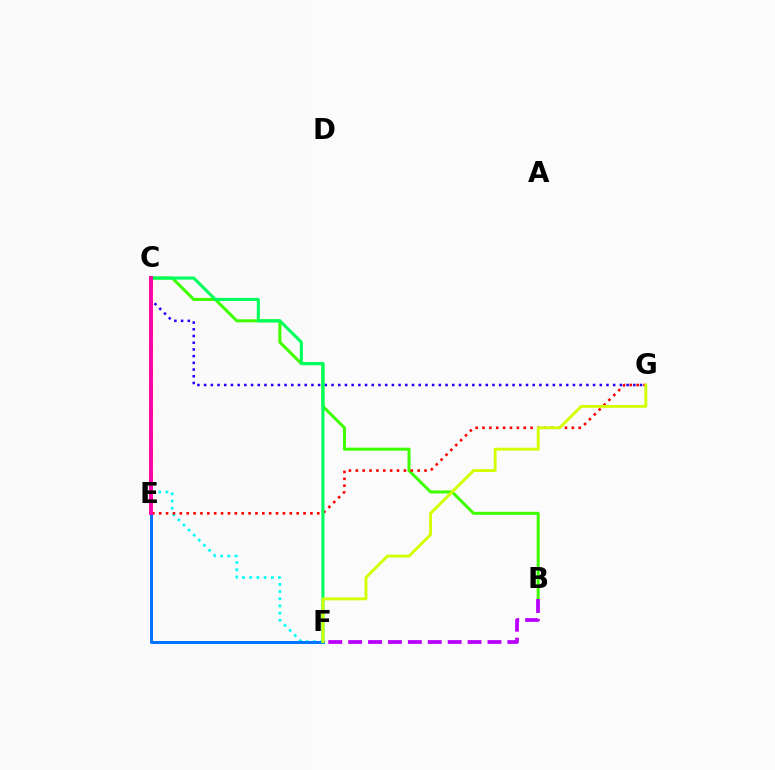{('C', 'F'): [{'color': '#00fff6', 'line_style': 'dotted', 'thickness': 1.96}, {'color': '#00ff5c', 'line_style': 'solid', 'thickness': 2.22}], ('B', 'C'): [{'color': '#3dff00', 'line_style': 'solid', 'thickness': 2.17}], ('C', 'G'): [{'color': '#2500ff', 'line_style': 'dotted', 'thickness': 1.82}], ('E', 'G'): [{'color': '#ff0000', 'line_style': 'dotted', 'thickness': 1.87}], ('E', 'F'): [{'color': '#0074ff', 'line_style': 'solid', 'thickness': 2.15}], ('C', 'E'): [{'color': '#ff9400', 'line_style': 'dashed', 'thickness': 2.89}, {'color': '#ff00ac', 'line_style': 'solid', 'thickness': 2.79}], ('B', 'F'): [{'color': '#b900ff', 'line_style': 'dashed', 'thickness': 2.7}], ('F', 'G'): [{'color': '#d1ff00', 'line_style': 'solid', 'thickness': 2.07}]}